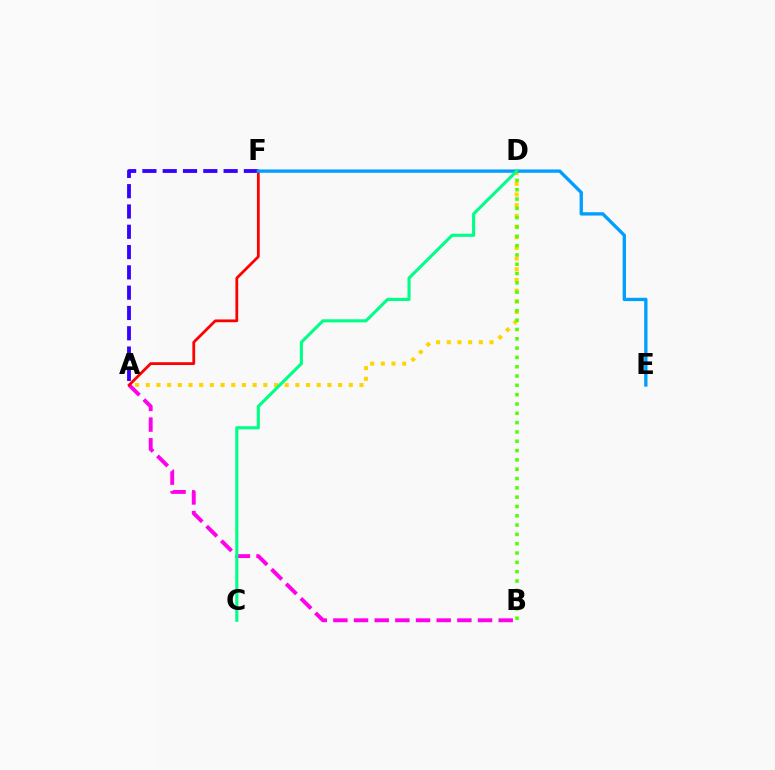{('A', 'B'): [{'color': '#ff00ed', 'line_style': 'dashed', 'thickness': 2.81}], ('A', 'D'): [{'color': '#ffd500', 'line_style': 'dotted', 'thickness': 2.9}], ('A', 'F'): [{'color': '#ff0000', 'line_style': 'solid', 'thickness': 2.0}, {'color': '#3700ff', 'line_style': 'dashed', 'thickness': 2.76}], ('B', 'D'): [{'color': '#4fff00', 'line_style': 'dotted', 'thickness': 2.53}], ('E', 'F'): [{'color': '#009eff', 'line_style': 'solid', 'thickness': 2.4}], ('C', 'D'): [{'color': '#00ff86', 'line_style': 'solid', 'thickness': 2.24}]}